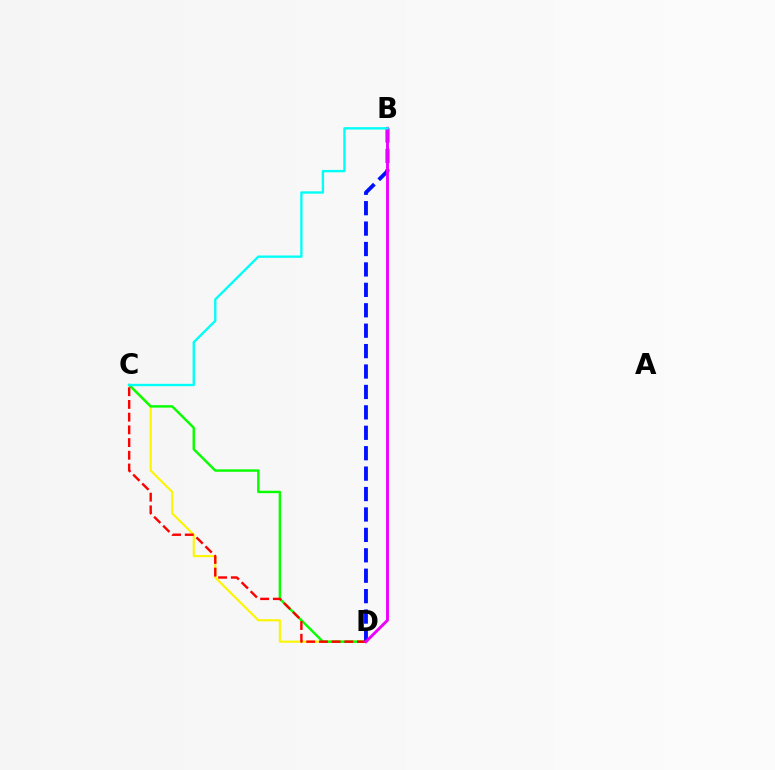{('C', 'D'): [{'color': '#fcf500', 'line_style': 'solid', 'thickness': 1.52}, {'color': '#08ff00', 'line_style': 'solid', 'thickness': 1.75}, {'color': '#ff0000', 'line_style': 'dashed', 'thickness': 1.73}], ('B', 'D'): [{'color': '#0010ff', 'line_style': 'dashed', 'thickness': 2.77}, {'color': '#ee00ff', 'line_style': 'solid', 'thickness': 2.09}], ('B', 'C'): [{'color': '#00fff6', 'line_style': 'solid', 'thickness': 1.7}]}